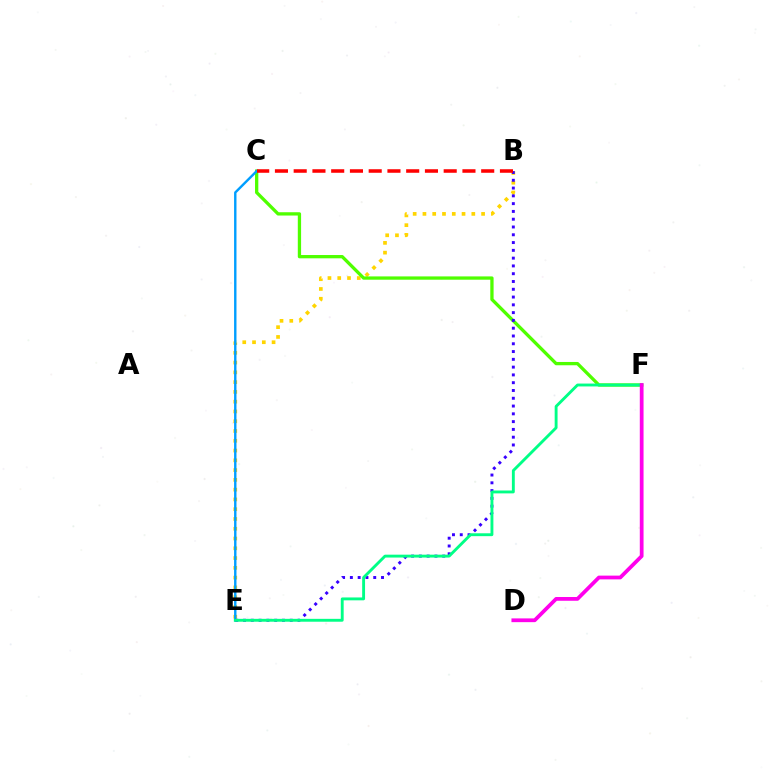{('B', 'E'): [{'color': '#ffd500', 'line_style': 'dotted', 'thickness': 2.66}, {'color': '#3700ff', 'line_style': 'dotted', 'thickness': 2.12}], ('C', 'F'): [{'color': '#4fff00', 'line_style': 'solid', 'thickness': 2.37}], ('C', 'E'): [{'color': '#009eff', 'line_style': 'solid', 'thickness': 1.73}], ('B', 'C'): [{'color': '#ff0000', 'line_style': 'dashed', 'thickness': 2.55}], ('E', 'F'): [{'color': '#00ff86', 'line_style': 'solid', 'thickness': 2.07}], ('D', 'F'): [{'color': '#ff00ed', 'line_style': 'solid', 'thickness': 2.71}]}